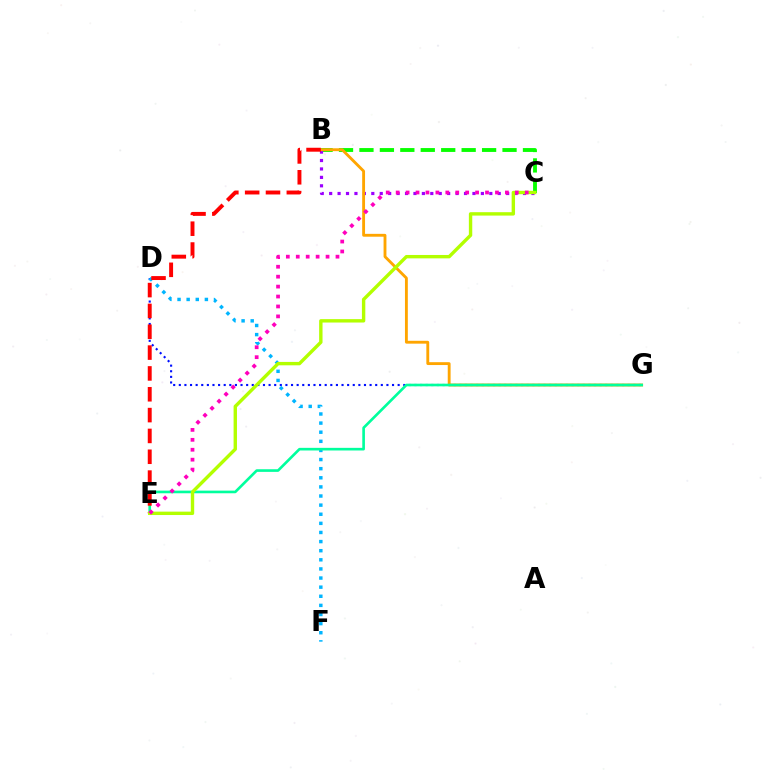{('D', 'G'): [{'color': '#0010ff', 'line_style': 'dotted', 'thickness': 1.52}], ('B', 'C'): [{'color': '#08ff00', 'line_style': 'dashed', 'thickness': 2.78}, {'color': '#9b00ff', 'line_style': 'dotted', 'thickness': 2.29}], ('D', 'F'): [{'color': '#00b5ff', 'line_style': 'dotted', 'thickness': 2.48}], ('B', 'G'): [{'color': '#ffa500', 'line_style': 'solid', 'thickness': 2.06}], ('E', 'G'): [{'color': '#00ff9d', 'line_style': 'solid', 'thickness': 1.9}], ('B', 'E'): [{'color': '#ff0000', 'line_style': 'dashed', 'thickness': 2.83}], ('C', 'E'): [{'color': '#b3ff00', 'line_style': 'solid', 'thickness': 2.44}, {'color': '#ff00bd', 'line_style': 'dotted', 'thickness': 2.7}]}